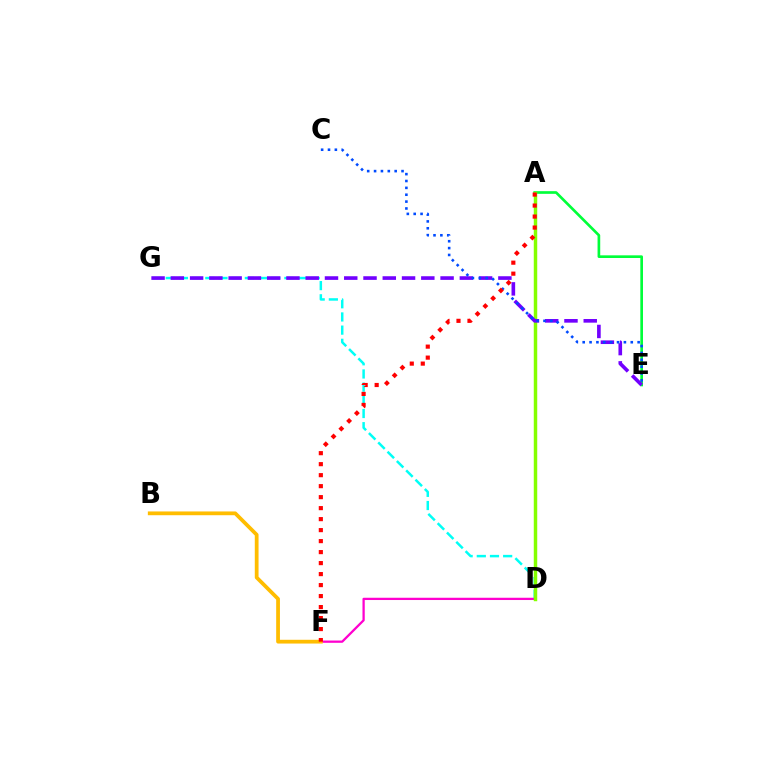{('D', 'G'): [{'color': '#00fff6', 'line_style': 'dashed', 'thickness': 1.79}], ('D', 'F'): [{'color': '#ff00cf', 'line_style': 'solid', 'thickness': 1.64}], ('A', 'E'): [{'color': '#00ff39', 'line_style': 'solid', 'thickness': 1.92}], ('A', 'D'): [{'color': '#84ff00', 'line_style': 'solid', 'thickness': 2.49}], ('E', 'G'): [{'color': '#7200ff', 'line_style': 'dashed', 'thickness': 2.62}], ('C', 'E'): [{'color': '#004bff', 'line_style': 'dotted', 'thickness': 1.87}], ('B', 'F'): [{'color': '#ffbd00', 'line_style': 'solid', 'thickness': 2.71}], ('A', 'F'): [{'color': '#ff0000', 'line_style': 'dotted', 'thickness': 2.99}]}